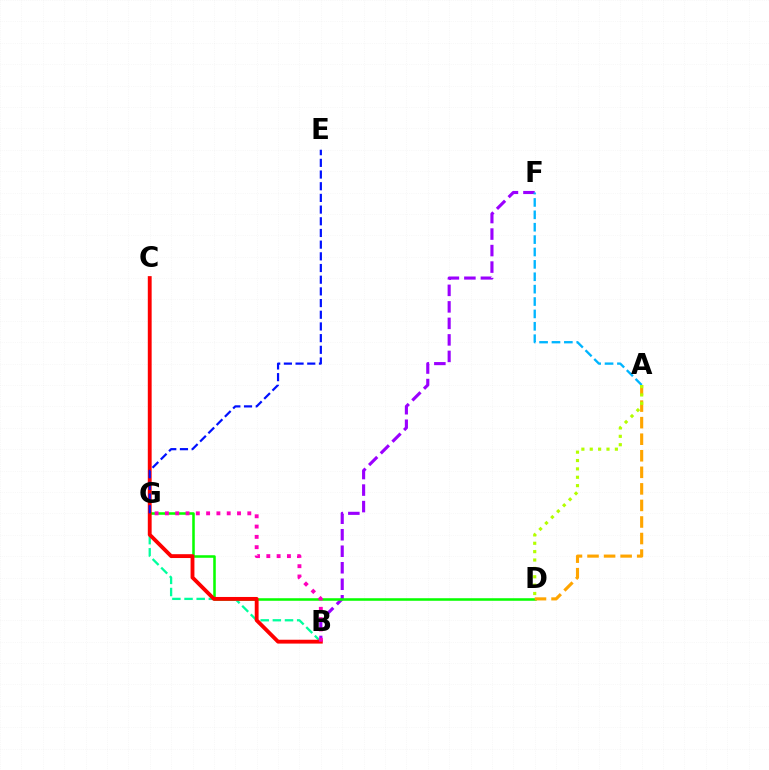{('B', 'F'): [{'color': '#9b00ff', 'line_style': 'dashed', 'thickness': 2.24}], ('D', 'G'): [{'color': '#08ff00', 'line_style': 'solid', 'thickness': 1.84}], ('A', 'D'): [{'color': '#ffa500', 'line_style': 'dashed', 'thickness': 2.25}, {'color': '#b3ff00', 'line_style': 'dotted', 'thickness': 2.27}], ('A', 'F'): [{'color': '#00b5ff', 'line_style': 'dashed', 'thickness': 1.68}], ('B', 'G'): [{'color': '#00ff9d', 'line_style': 'dashed', 'thickness': 1.65}, {'color': '#ff00bd', 'line_style': 'dotted', 'thickness': 2.8}], ('B', 'C'): [{'color': '#ff0000', 'line_style': 'solid', 'thickness': 2.77}], ('E', 'G'): [{'color': '#0010ff', 'line_style': 'dashed', 'thickness': 1.59}]}